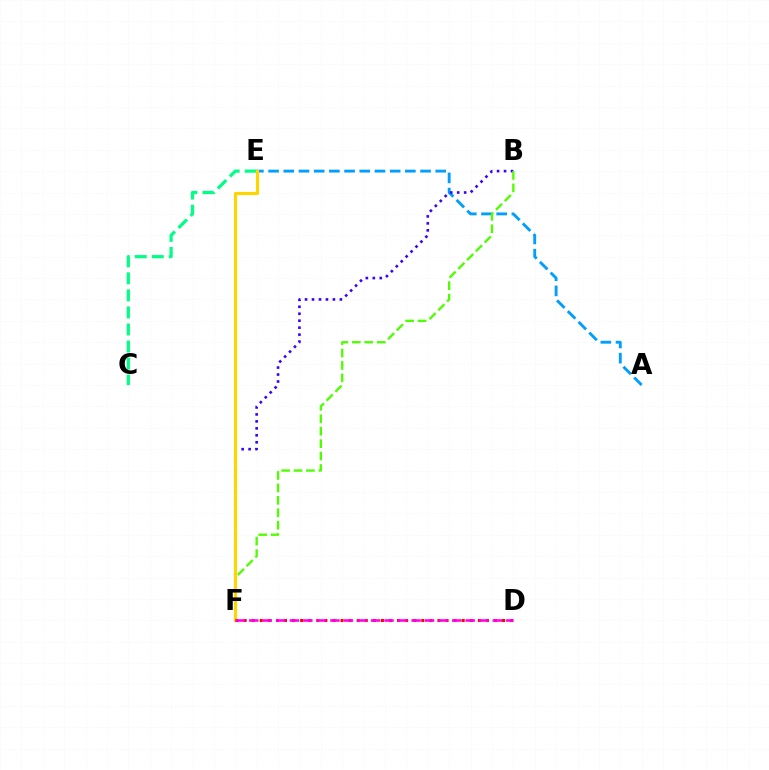{('A', 'E'): [{'color': '#009eff', 'line_style': 'dashed', 'thickness': 2.06}], ('B', 'F'): [{'color': '#3700ff', 'line_style': 'dotted', 'thickness': 1.89}, {'color': '#4fff00', 'line_style': 'dashed', 'thickness': 1.69}], ('C', 'E'): [{'color': '#00ff86', 'line_style': 'dashed', 'thickness': 2.32}], ('E', 'F'): [{'color': '#ffd500', 'line_style': 'solid', 'thickness': 2.25}], ('D', 'F'): [{'color': '#ff0000', 'line_style': 'dotted', 'thickness': 2.19}, {'color': '#ff00ed', 'line_style': 'dashed', 'thickness': 1.84}]}